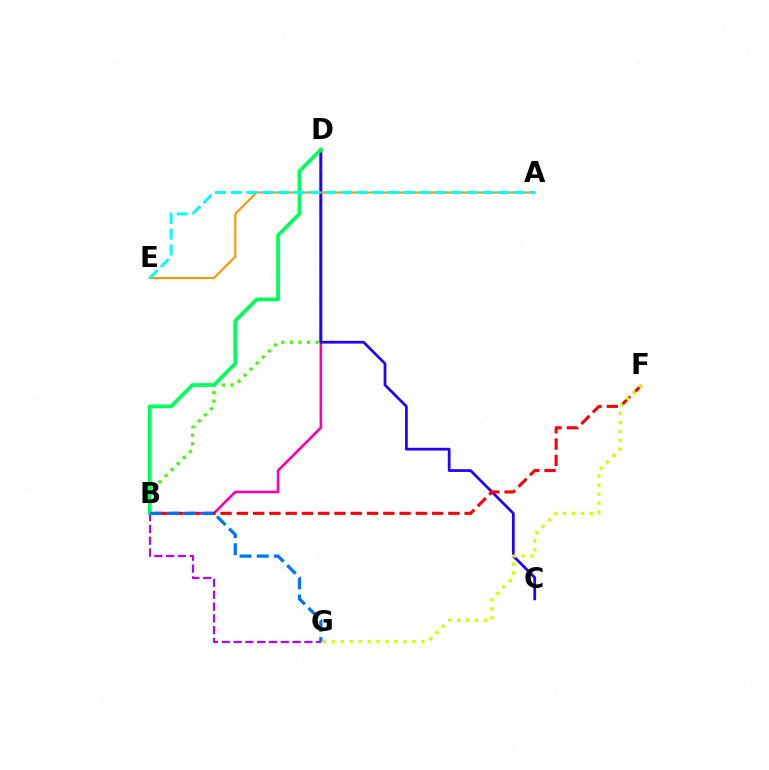{('B', 'D'): [{'color': '#ff00ac', 'line_style': 'solid', 'thickness': 1.89}, {'color': '#3dff00', 'line_style': 'dotted', 'thickness': 2.33}, {'color': '#00ff5c', 'line_style': 'solid', 'thickness': 2.71}], ('C', 'D'): [{'color': '#2500ff', 'line_style': 'solid', 'thickness': 1.98}], ('A', 'E'): [{'color': '#ff9400', 'line_style': 'solid', 'thickness': 1.52}, {'color': '#00fff6', 'line_style': 'dashed', 'thickness': 2.14}], ('B', 'F'): [{'color': '#ff0000', 'line_style': 'dashed', 'thickness': 2.21}], ('B', 'G'): [{'color': '#b900ff', 'line_style': 'dashed', 'thickness': 1.6}, {'color': '#0074ff', 'line_style': 'dashed', 'thickness': 2.33}], ('F', 'G'): [{'color': '#d1ff00', 'line_style': 'dotted', 'thickness': 2.43}]}